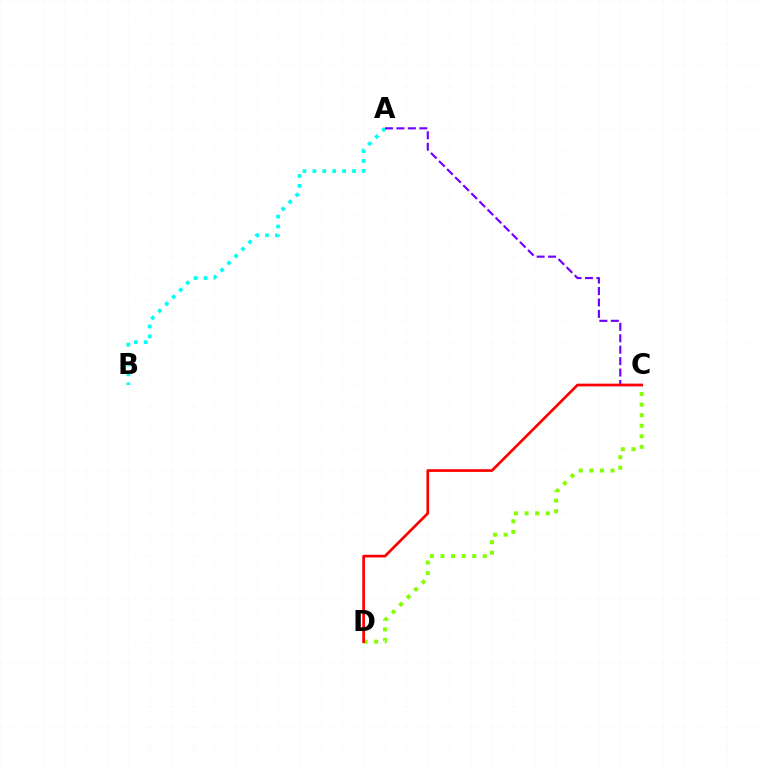{('A', 'B'): [{'color': '#00fff6', 'line_style': 'dotted', 'thickness': 2.69}], ('A', 'C'): [{'color': '#7200ff', 'line_style': 'dashed', 'thickness': 1.55}], ('C', 'D'): [{'color': '#84ff00', 'line_style': 'dotted', 'thickness': 2.87}, {'color': '#ff0000', 'line_style': 'solid', 'thickness': 1.94}]}